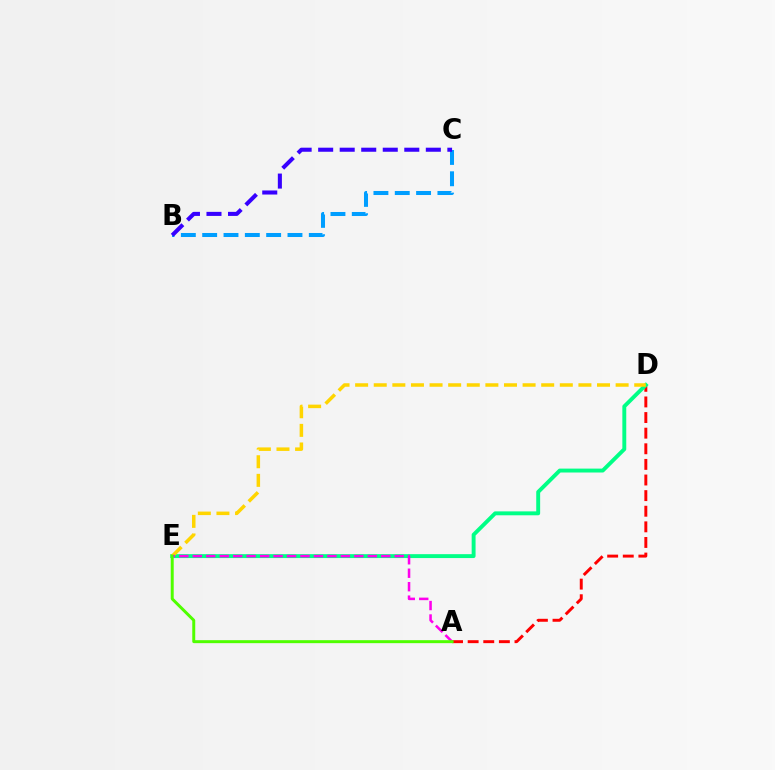{('A', 'D'): [{'color': '#ff0000', 'line_style': 'dashed', 'thickness': 2.12}], ('D', 'E'): [{'color': '#00ff86', 'line_style': 'solid', 'thickness': 2.81}, {'color': '#ffd500', 'line_style': 'dashed', 'thickness': 2.53}], ('B', 'C'): [{'color': '#009eff', 'line_style': 'dashed', 'thickness': 2.9}, {'color': '#3700ff', 'line_style': 'dashed', 'thickness': 2.92}], ('A', 'E'): [{'color': '#ff00ed', 'line_style': 'dashed', 'thickness': 1.83}, {'color': '#4fff00', 'line_style': 'solid', 'thickness': 2.14}]}